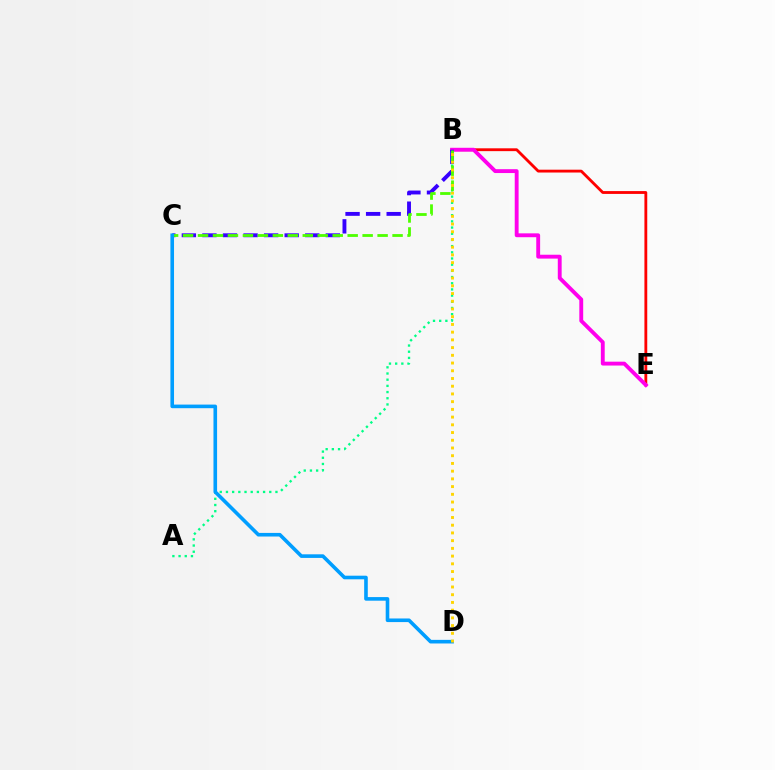{('B', 'E'): [{'color': '#ff0000', 'line_style': 'solid', 'thickness': 2.04}, {'color': '#ff00ed', 'line_style': 'solid', 'thickness': 2.78}], ('B', 'C'): [{'color': '#3700ff', 'line_style': 'dashed', 'thickness': 2.79}, {'color': '#4fff00', 'line_style': 'dashed', 'thickness': 2.03}], ('A', 'B'): [{'color': '#00ff86', 'line_style': 'dotted', 'thickness': 1.68}], ('C', 'D'): [{'color': '#009eff', 'line_style': 'solid', 'thickness': 2.6}], ('B', 'D'): [{'color': '#ffd500', 'line_style': 'dotted', 'thickness': 2.1}]}